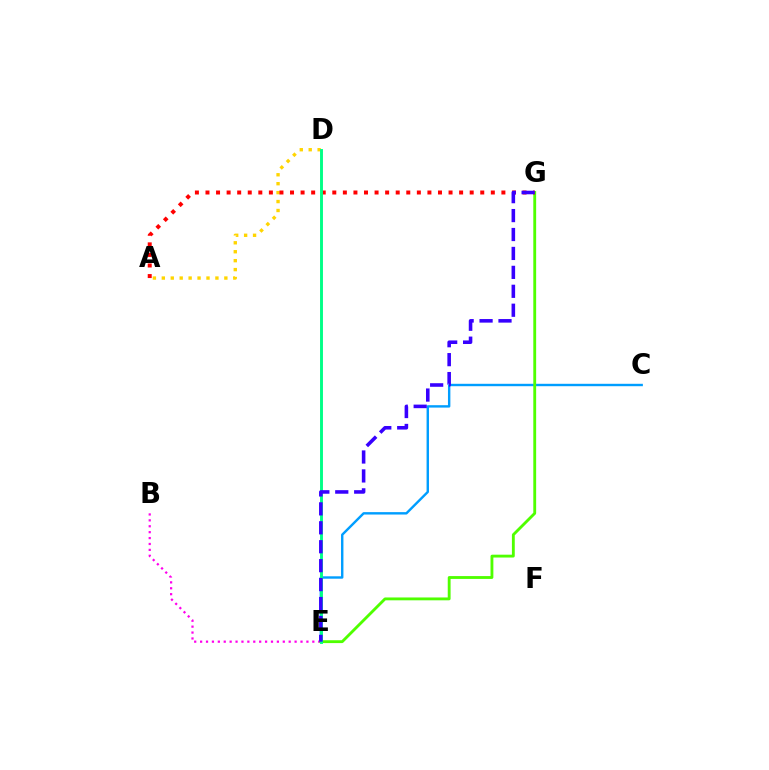{('C', 'E'): [{'color': '#009eff', 'line_style': 'solid', 'thickness': 1.73}], ('B', 'E'): [{'color': '#ff00ed', 'line_style': 'dotted', 'thickness': 1.6}], ('E', 'G'): [{'color': '#4fff00', 'line_style': 'solid', 'thickness': 2.05}, {'color': '#3700ff', 'line_style': 'dashed', 'thickness': 2.57}], ('A', 'D'): [{'color': '#ffd500', 'line_style': 'dotted', 'thickness': 2.43}], ('A', 'G'): [{'color': '#ff0000', 'line_style': 'dotted', 'thickness': 2.87}], ('D', 'E'): [{'color': '#00ff86', 'line_style': 'solid', 'thickness': 2.1}]}